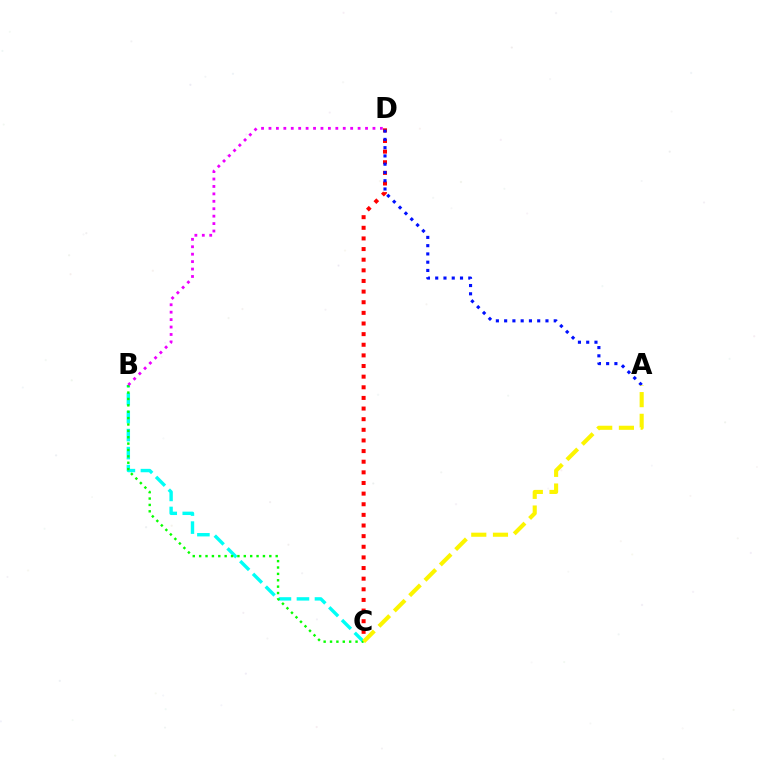{('C', 'D'): [{'color': '#ff0000', 'line_style': 'dotted', 'thickness': 2.89}], ('B', 'C'): [{'color': '#00fff6', 'line_style': 'dashed', 'thickness': 2.45}, {'color': '#08ff00', 'line_style': 'dotted', 'thickness': 1.73}], ('B', 'D'): [{'color': '#ee00ff', 'line_style': 'dotted', 'thickness': 2.02}], ('A', 'D'): [{'color': '#0010ff', 'line_style': 'dotted', 'thickness': 2.25}], ('A', 'C'): [{'color': '#fcf500', 'line_style': 'dashed', 'thickness': 2.95}]}